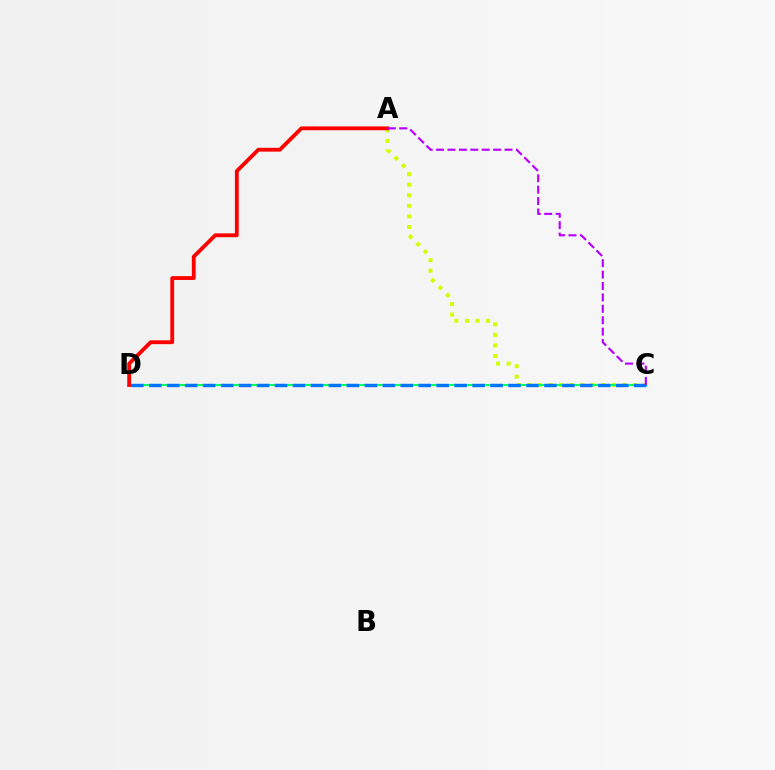{('A', 'C'): [{'color': '#d1ff00', 'line_style': 'dotted', 'thickness': 2.87}, {'color': '#b900ff', 'line_style': 'dashed', 'thickness': 1.55}], ('C', 'D'): [{'color': '#00ff5c', 'line_style': 'solid', 'thickness': 1.52}, {'color': '#0074ff', 'line_style': 'dashed', 'thickness': 2.44}], ('A', 'D'): [{'color': '#ff0000', 'line_style': 'solid', 'thickness': 2.76}]}